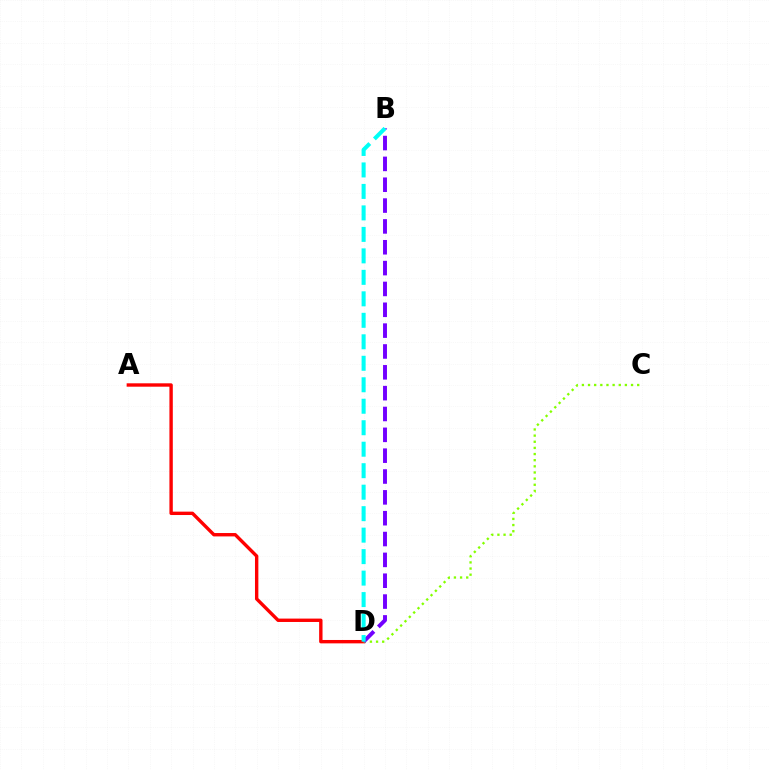{('A', 'D'): [{'color': '#ff0000', 'line_style': 'solid', 'thickness': 2.44}], ('C', 'D'): [{'color': '#84ff00', 'line_style': 'dotted', 'thickness': 1.67}], ('B', 'D'): [{'color': '#7200ff', 'line_style': 'dashed', 'thickness': 2.83}, {'color': '#00fff6', 'line_style': 'dashed', 'thickness': 2.92}]}